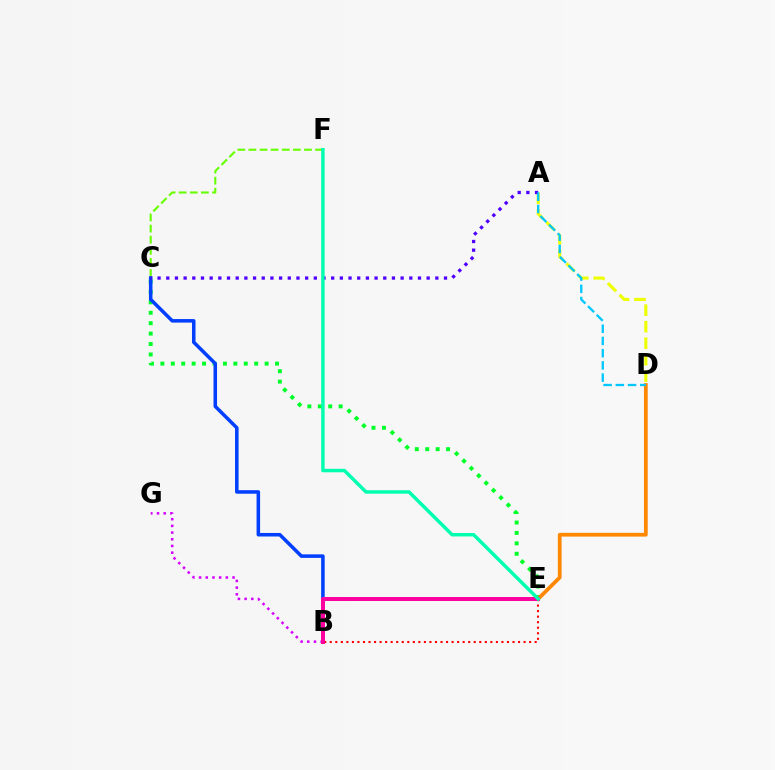{('C', 'E'): [{'color': '#00ff27', 'line_style': 'dotted', 'thickness': 2.83}, {'color': '#003fff', 'line_style': 'solid', 'thickness': 2.54}], ('B', 'G'): [{'color': '#d600ff', 'line_style': 'dotted', 'thickness': 1.82}], ('C', 'F'): [{'color': '#66ff00', 'line_style': 'dashed', 'thickness': 1.51}], ('B', 'E'): [{'color': '#ff0000', 'line_style': 'dotted', 'thickness': 1.5}, {'color': '#ff00a0', 'line_style': 'solid', 'thickness': 2.87}], ('D', 'E'): [{'color': '#ff8800', 'line_style': 'solid', 'thickness': 2.7}], ('A', 'D'): [{'color': '#eeff00', 'line_style': 'dashed', 'thickness': 2.25}, {'color': '#00c7ff', 'line_style': 'dashed', 'thickness': 1.66}], ('A', 'C'): [{'color': '#4f00ff', 'line_style': 'dotted', 'thickness': 2.36}], ('E', 'F'): [{'color': '#00ffaf', 'line_style': 'solid', 'thickness': 2.49}]}